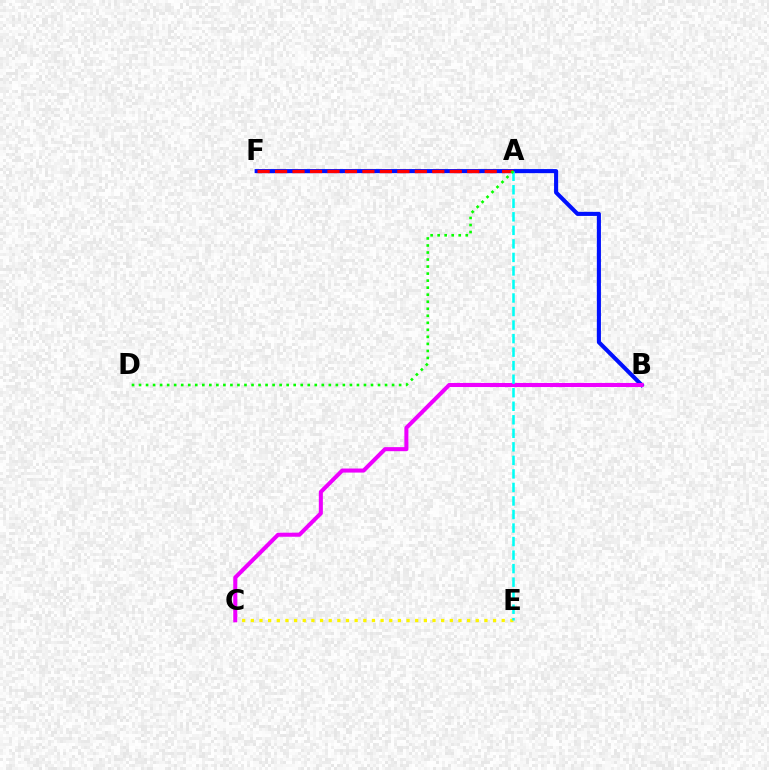{('B', 'F'): [{'color': '#0010ff', 'line_style': 'solid', 'thickness': 2.94}], ('C', 'E'): [{'color': '#fcf500', 'line_style': 'dotted', 'thickness': 2.35}], ('A', 'F'): [{'color': '#ff0000', 'line_style': 'dashed', 'thickness': 2.37}], ('B', 'C'): [{'color': '#ee00ff', 'line_style': 'solid', 'thickness': 2.92}], ('A', 'E'): [{'color': '#00fff6', 'line_style': 'dashed', 'thickness': 1.84}], ('A', 'D'): [{'color': '#08ff00', 'line_style': 'dotted', 'thickness': 1.91}]}